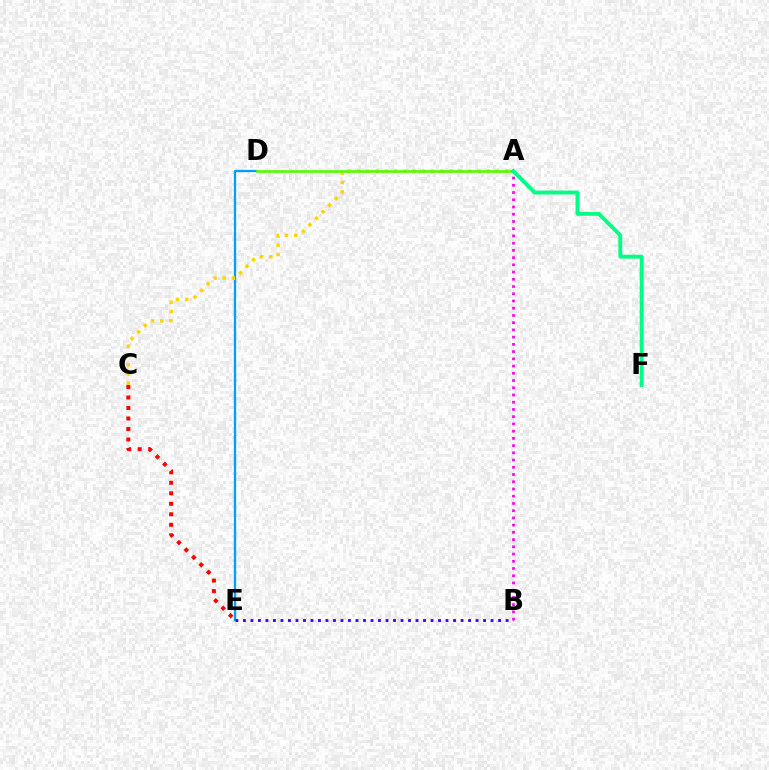{('D', 'E'): [{'color': '#009eff', 'line_style': 'solid', 'thickness': 1.64}], ('B', 'E'): [{'color': '#3700ff', 'line_style': 'dotted', 'thickness': 2.04}], ('A', 'C'): [{'color': '#ffd500', 'line_style': 'dotted', 'thickness': 2.52}], ('A', 'D'): [{'color': '#4fff00', 'line_style': 'solid', 'thickness': 1.87}], ('C', 'E'): [{'color': '#ff0000', 'line_style': 'dotted', 'thickness': 2.85}], ('A', 'B'): [{'color': '#ff00ed', 'line_style': 'dotted', 'thickness': 1.96}], ('A', 'F'): [{'color': '#00ff86', 'line_style': 'solid', 'thickness': 2.79}]}